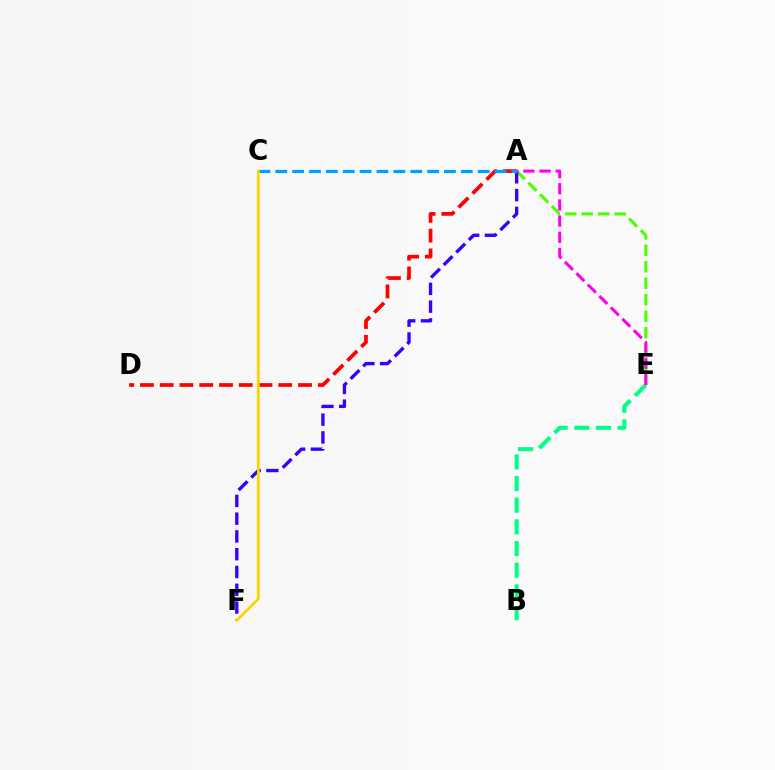{('A', 'E'): [{'color': '#4fff00', 'line_style': 'dashed', 'thickness': 2.24}, {'color': '#ff00ed', 'line_style': 'dashed', 'thickness': 2.2}], ('A', 'D'): [{'color': '#ff0000', 'line_style': 'dashed', 'thickness': 2.69}], ('A', 'F'): [{'color': '#3700ff', 'line_style': 'dashed', 'thickness': 2.41}], ('B', 'E'): [{'color': '#00ff86', 'line_style': 'dashed', 'thickness': 2.94}], ('A', 'C'): [{'color': '#009eff', 'line_style': 'dashed', 'thickness': 2.29}], ('C', 'F'): [{'color': '#ffd500', 'line_style': 'solid', 'thickness': 2.01}]}